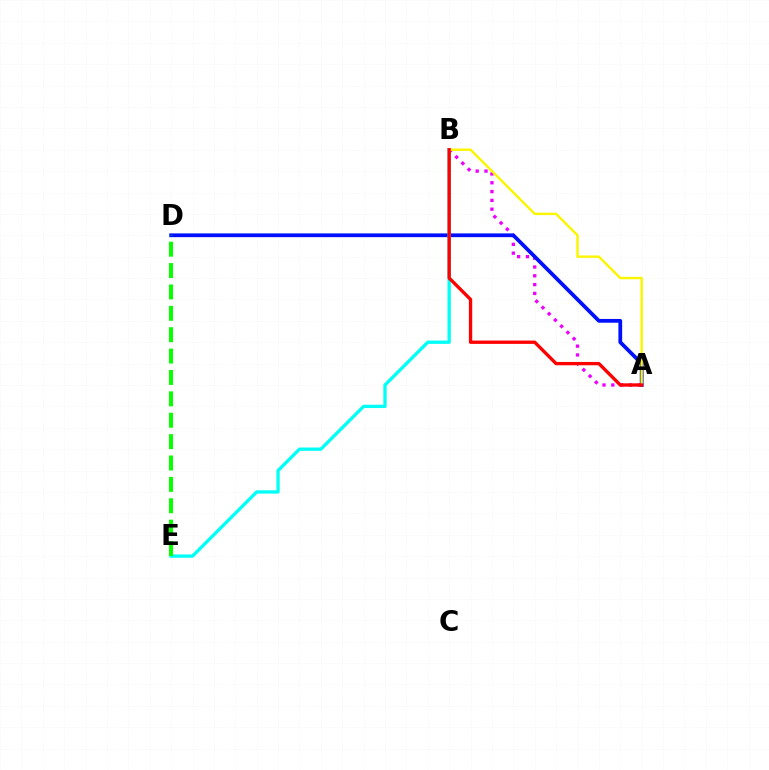{('A', 'B'): [{'color': '#ee00ff', 'line_style': 'dotted', 'thickness': 2.39}, {'color': '#fcf500', 'line_style': 'solid', 'thickness': 1.73}, {'color': '#ff0000', 'line_style': 'solid', 'thickness': 2.4}], ('A', 'D'): [{'color': '#0010ff', 'line_style': 'solid', 'thickness': 2.71}], ('B', 'E'): [{'color': '#00fff6', 'line_style': 'solid', 'thickness': 2.38}], ('D', 'E'): [{'color': '#08ff00', 'line_style': 'dashed', 'thickness': 2.9}]}